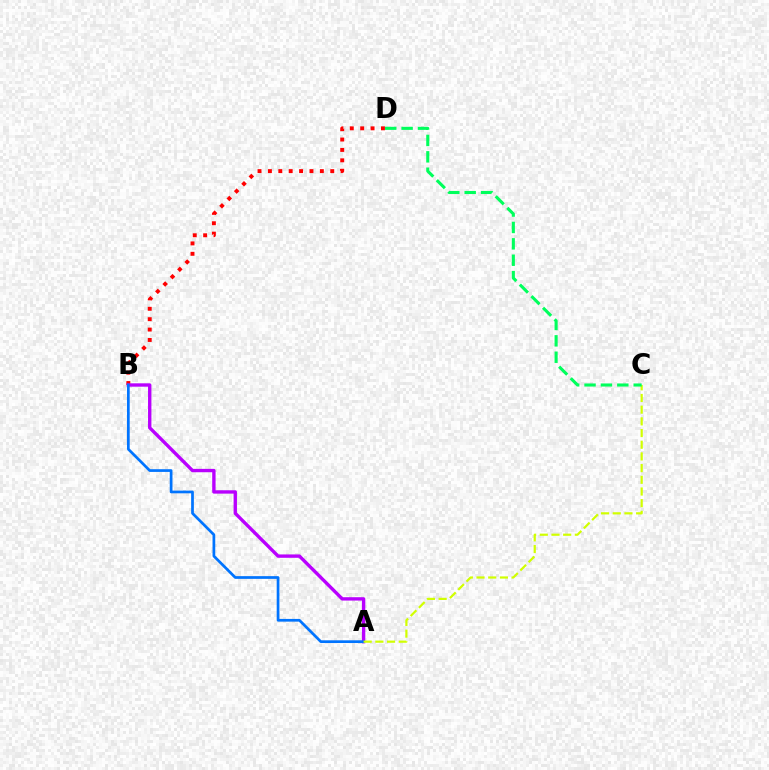{('B', 'D'): [{'color': '#ff0000', 'line_style': 'dotted', 'thickness': 2.82}], ('A', 'B'): [{'color': '#b900ff', 'line_style': 'solid', 'thickness': 2.42}, {'color': '#0074ff', 'line_style': 'solid', 'thickness': 1.96}], ('A', 'C'): [{'color': '#d1ff00', 'line_style': 'dashed', 'thickness': 1.59}], ('C', 'D'): [{'color': '#00ff5c', 'line_style': 'dashed', 'thickness': 2.23}]}